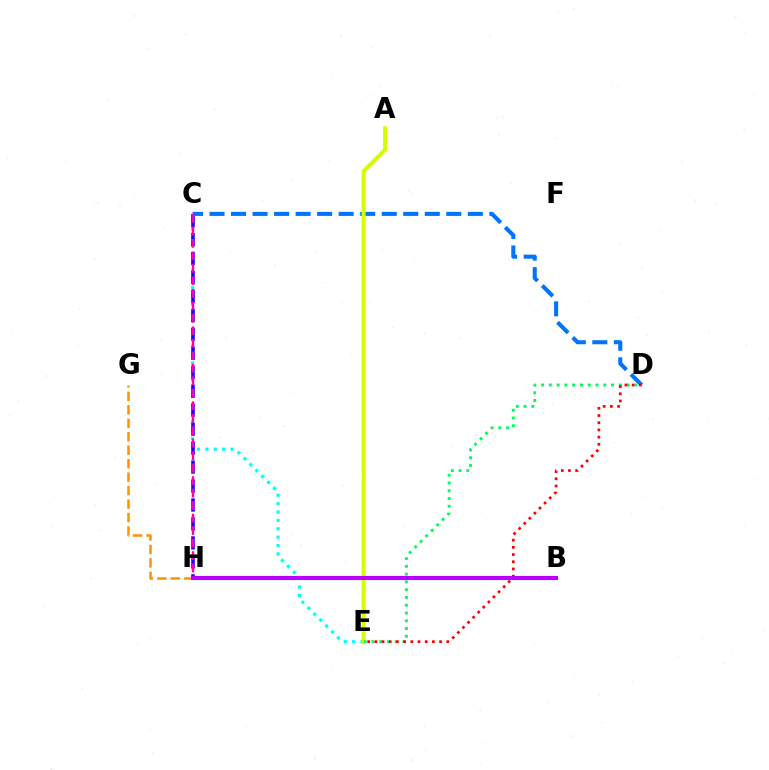{('C', 'E'): [{'color': '#00fff6', 'line_style': 'dotted', 'thickness': 2.28}], ('C', 'H'): [{'color': '#2500ff', 'line_style': 'dashed', 'thickness': 2.58}, {'color': '#ff00ac', 'line_style': 'dashed', 'thickness': 1.7}], ('C', 'D'): [{'color': '#0074ff', 'line_style': 'dashed', 'thickness': 2.92}], ('A', 'E'): [{'color': '#d1ff00', 'line_style': 'solid', 'thickness': 2.83}], ('D', 'E'): [{'color': '#00ff5c', 'line_style': 'dotted', 'thickness': 2.11}, {'color': '#ff0000', 'line_style': 'dotted', 'thickness': 1.95}], ('B', 'H'): [{'color': '#3dff00', 'line_style': 'dotted', 'thickness': 2.54}, {'color': '#b900ff', 'line_style': 'solid', 'thickness': 2.96}], ('G', 'H'): [{'color': '#ff9400', 'line_style': 'dashed', 'thickness': 1.83}]}